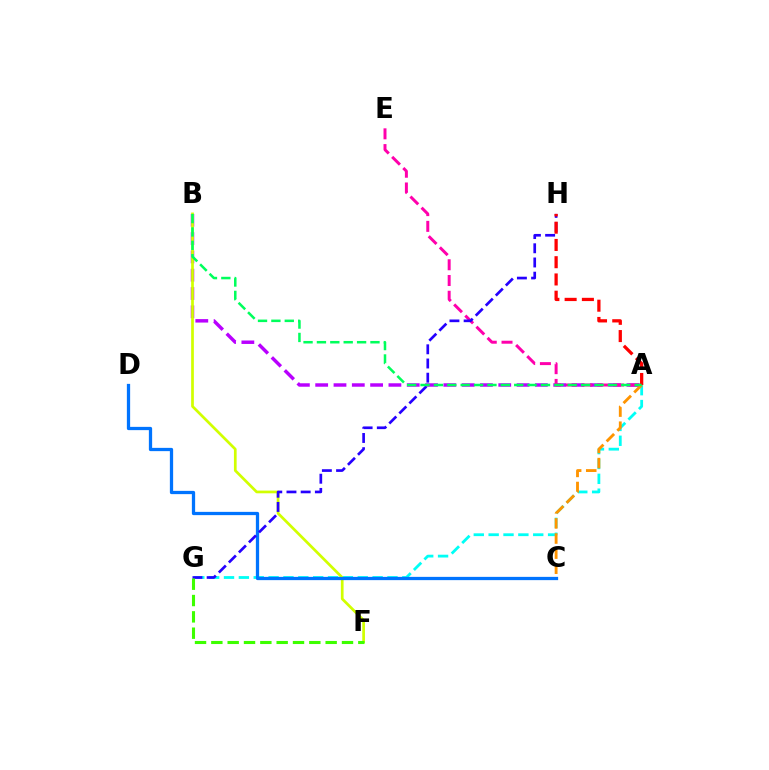{('A', 'G'): [{'color': '#00fff6', 'line_style': 'dashed', 'thickness': 2.02}], ('A', 'B'): [{'color': '#b900ff', 'line_style': 'dashed', 'thickness': 2.49}, {'color': '#00ff5c', 'line_style': 'dashed', 'thickness': 1.82}], ('B', 'F'): [{'color': '#d1ff00', 'line_style': 'solid', 'thickness': 1.95}], ('C', 'D'): [{'color': '#0074ff', 'line_style': 'solid', 'thickness': 2.35}], ('A', 'E'): [{'color': '#ff00ac', 'line_style': 'dashed', 'thickness': 2.14}], ('A', 'C'): [{'color': '#ff9400', 'line_style': 'dashed', 'thickness': 2.05}], ('G', 'H'): [{'color': '#2500ff', 'line_style': 'dashed', 'thickness': 1.93}], ('A', 'H'): [{'color': '#ff0000', 'line_style': 'dashed', 'thickness': 2.34}], ('F', 'G'): [{'color': '#3dff00', 'line_style': 'dashed', 'thickness': 2.22}]}